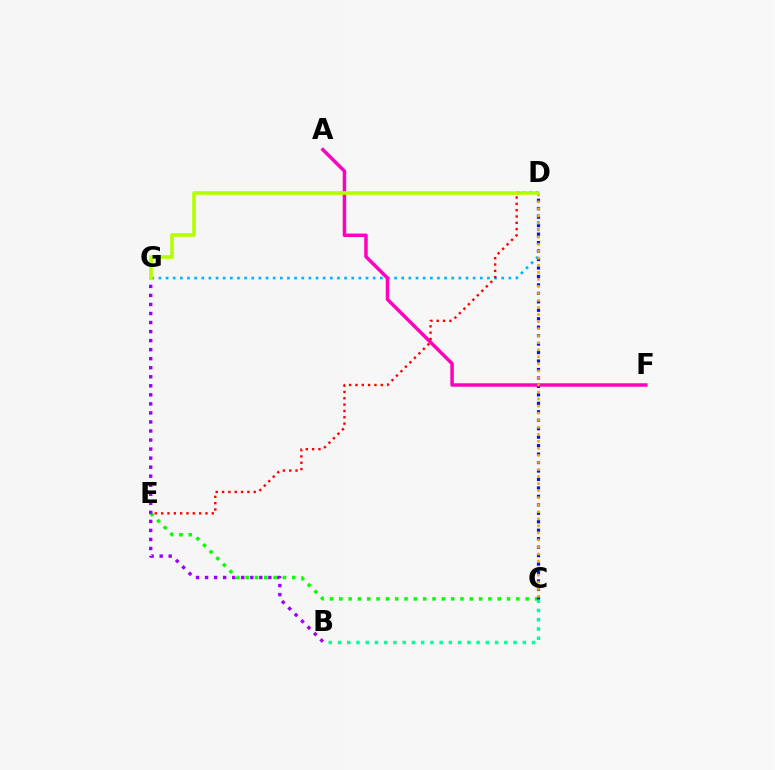{('D', 'G'): [{'color': '#00b5ff', 'line_style': 'dotted', 'thickness': 1.94}, {'color': '#b3ff00', 'line_style': 'solid', 'thickness': 2.61}], ('A', 'F'): [{'color': '#ff00bd', 'line_style': 'solid', 'thickness': 2.5}], ('C', 'E'): [{'color': '#08ff00', 'line_style': 'dotted', 'thickness': 2.53}], ('D', 'E'): [{'color': '#ff0000', 'line_style': 'dotted', 'thickness': 1.72}], ('B', 'C'): [{'color': '#00ff9d', 'line_style': 'dotted', 'thickness': 2.51}], ('C', 'D'): [{'color': '#0010ff', 'line_style': 'dotted', 'thickness': 2.3}, {'color': '#ffa500', 'line_style': 'dotted', 'thickness': 1.91}], ('B', 'G'): [{'color': '#9b00ff', 'line_style': 'dotted', 'thickness': 2.46}]}